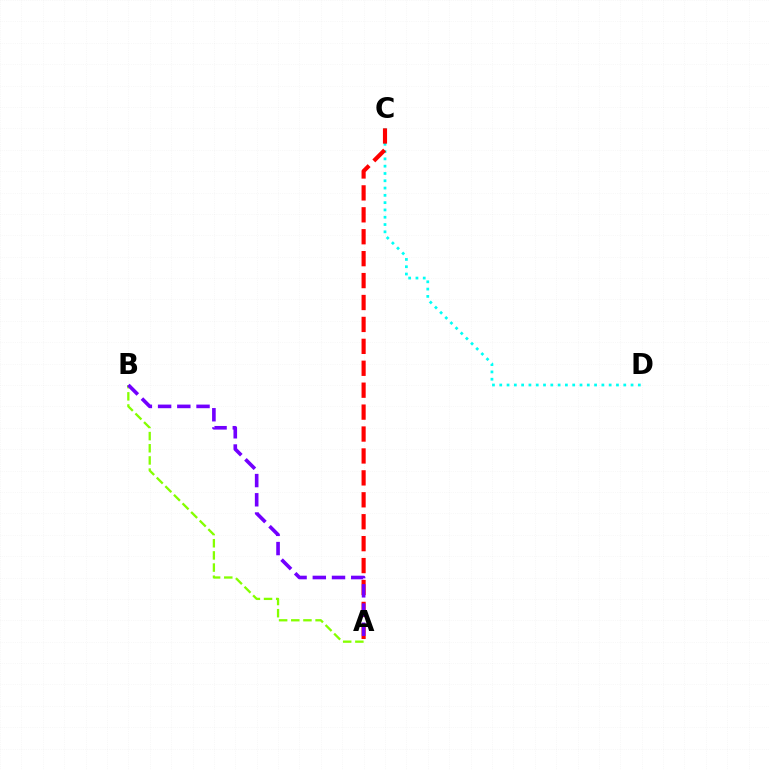{('A', 'B'): [{'color': '#84ff00', 'line_style': 'dashed', 'thickness': 1.65}, {'color': '#7200ff', 'line_style': 'dashed', 'thickness': 2.61}], ('C', 'D'): [{'color': '#00fff6', 'line_style': 'dotted', 'thickness': 1.98}], ('A', 'C'): [{'color': '#ff0000', 'line_style': 'dashed', 'thickness': 2.98}]}